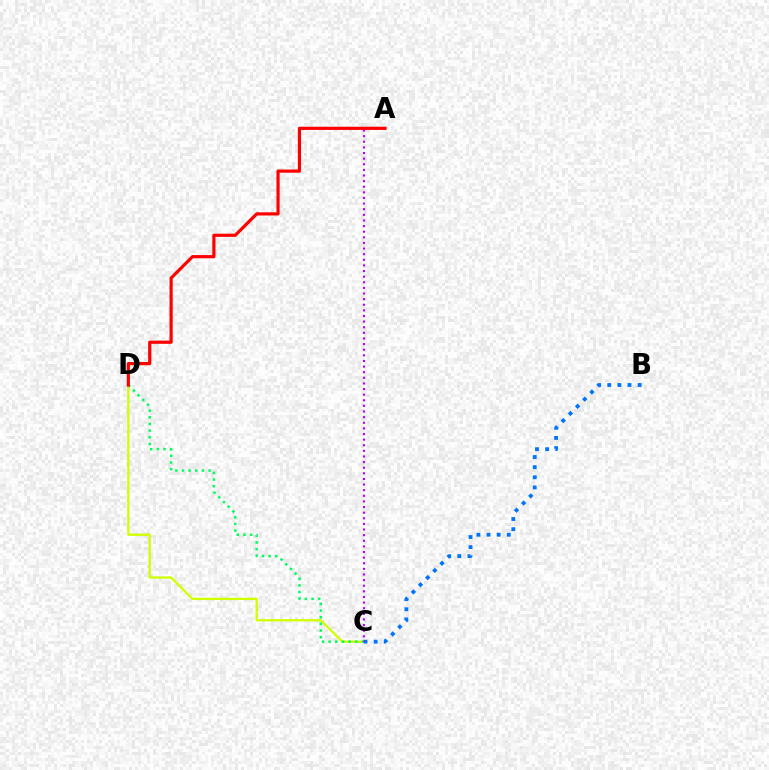{('C', 'D'): [{'color': '#d1ff00', 'line_style': 'solid', 'thickness': 1.65}, {'color': '#00ff5c', 'line_style': 'dotted', 'thickness': 1.81}], ('B', 'C'): [{'color': '#0074ff', 'line_style': 'dotted', 'thickness': 2.75}], ('A', 'C'): [{'color': '#b900ff', 'line_style': 'dotted', 'thickness': 1.53}], ('A', 'D'): [{'color': '#ff0000', 'line_style': 'solid', 'thickness': 2.29}]}